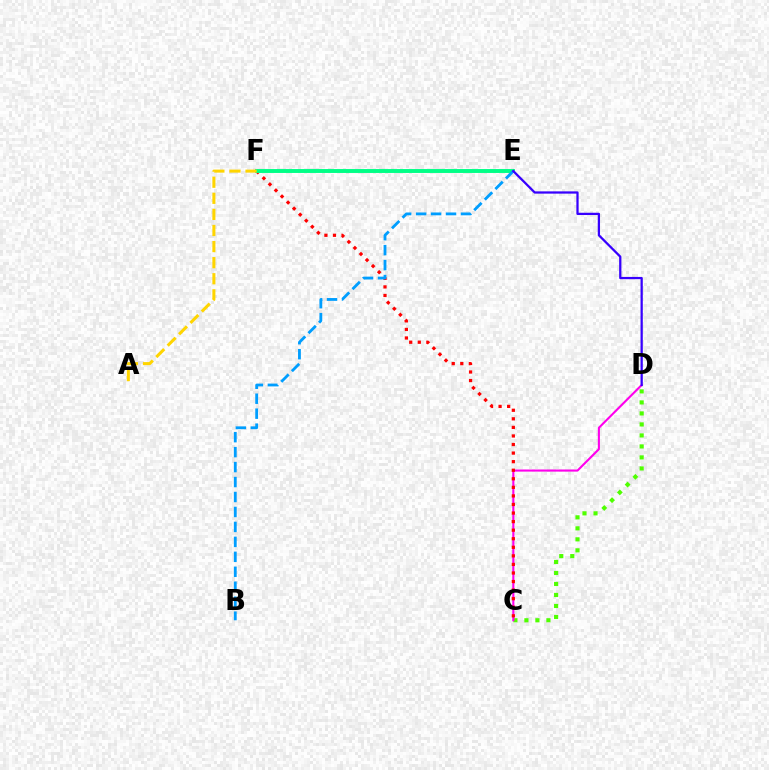{('C', 'D'): [{'color': '#4fff00', 'line_style': 'dotted', 'thickness': 2.99}, {'color': '#ff00ed', 'line_style': 'solid', 'thickness': 1.52}], ('C', 'F'): [{'color': '#ff0000', 'line_style': 'dotted', 'thickness': 2.33}], ('E', 'F'): [{'color': '#00ff86', 'line_style': 'solid', 'thickness': 2.82}], ('B', 'E'): [{'color': '#009eff', 'line_style': 'dashed', 'thickness': 2.03}], ('D', 'E'): [{'color': '#3700ff', 'line_style': 'solid', 'thickness': 1.63}], ('A', 'F'): [{'color': '#ffd500', 'line_style': 'dashed', 'thickness': 2.19}]}